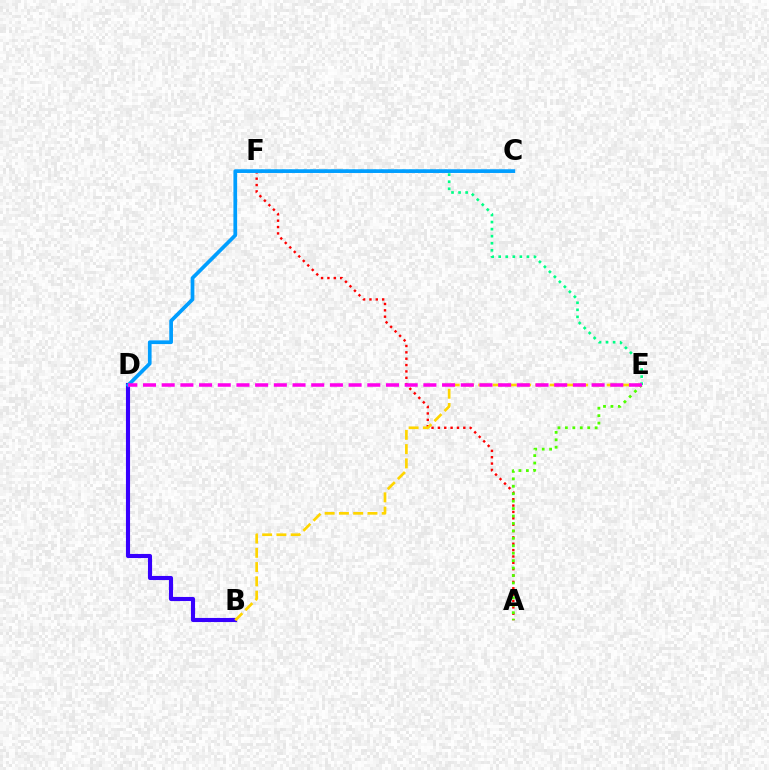{('A', 'F'): [{'color': '#ff0000', 'line_style': 'dotted', 'thickness': 1.73}], ('B', 'D'): [{'color': '#3700ff', 'line_style': 'solid', 'thickness': 2.96}], ('B', 'E'): [{'color': '#ffd500', 'line_style': 'dashed', 'thickness': 1.94}], ('E', 'F'): [{'color': '#00ff86', 'line_style': 'dotted', 'thickness': 1.92}], ('C', 'D'): [{'color': '#009eff', 'line_style': 'solid', 'thickness': 2.68}], ('A', 'E'): [{'color': '#4fff00', 'line_style': 'dotted', 'thickness': 2.02}], ('D', 'E'): [{'color': '#ff00ed', 'line_style': 'dashed', 'thickness': 2.54}]}